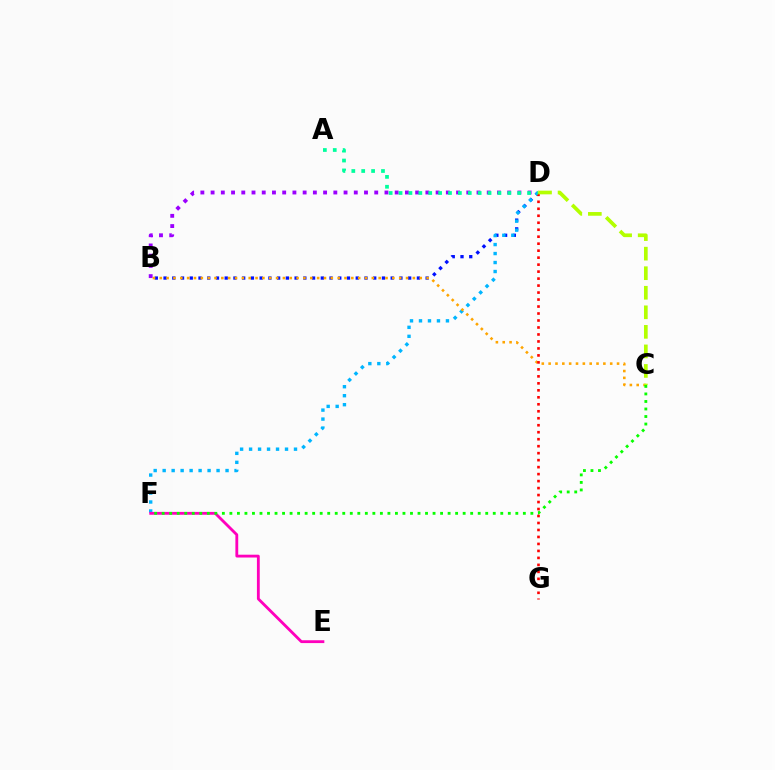{('B', 'D'): [{'color': '#0010ff', 'line_style': 'dotted', 'thickness': 2.37}, {'color': '#9b00ff', 'line_style': 'dotted', 'thickness': 2.78}], ('D', 'F'): [{'color': '#00b5ff', 'line_style': 'dotted', 'thickness': 2.44}], ('E', 'F'): [{'color': '#ff00bd', 'line_style': 'solid', 'thickness': 2.04}], ('B', 'C'): [{'color': '#ffa500', 'line_style': 'dotted', 'thickness': 1.86}], ('C', 'F'): [{'color': '#08ff00', 'line_style': 'dotted', 'thickness': 2.04}], ('D', 'G'): [{'color': '#ff0000', 'line_style': 'dotted', 'thickness': 1.9}], ('A', 'D'): [{'color': '#00ff9d', 'line_style': 'dotted', 'thickness': 2.69}], ('C', 'D'): [{'color': '#b3ff00', 'line_style': 'dashed', 'thickness': 2.66}]}